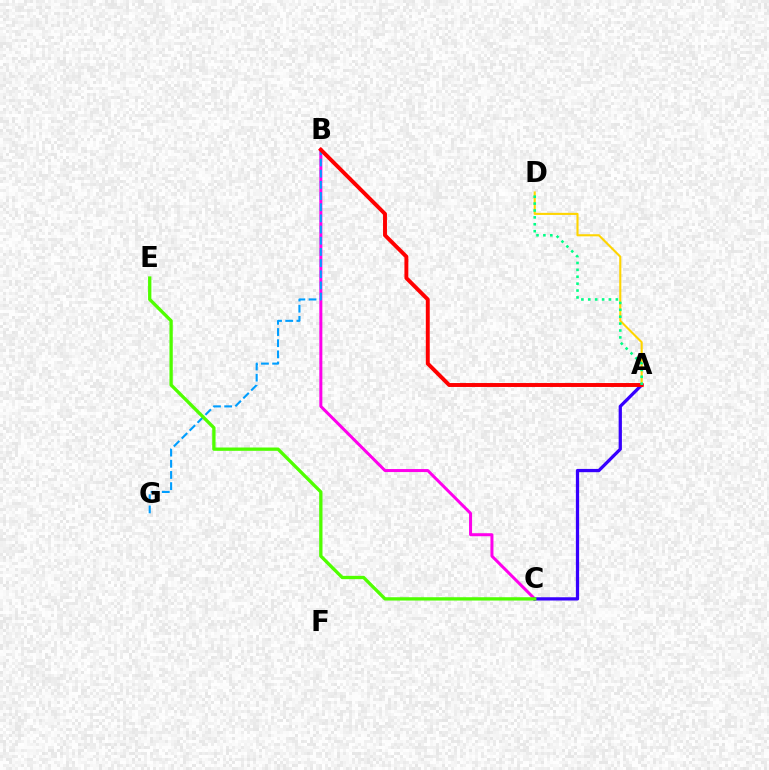{('B', 'C'): [{'color': '#ff00ed', 'line_style': 'solid', 'thickness': 2.17}], ('A', 'C'): [{'color': '#3700ff', 'line_style': 'solid', 'thickness': 2.35}], ('B', 'G'): [{'color': '#009eff', 'line_style': 'dashed', 'thickness': 1.52}], ('A', 'D'): [{'color': '#ffd500', 'line_style': 'solid', 'thickness': 1.51}, {'color': '#00ff86', 'line_style': 'dotted', 'thickness': 1.87}], ('A', 'B'): [{'color': '#ff0000', 'line_style': 'solid', 'thickness': 2.83}], ('C', 'E'): [{'color': '#4fff00', 'line_style': 'solid', 'thickness': 2.38}]}